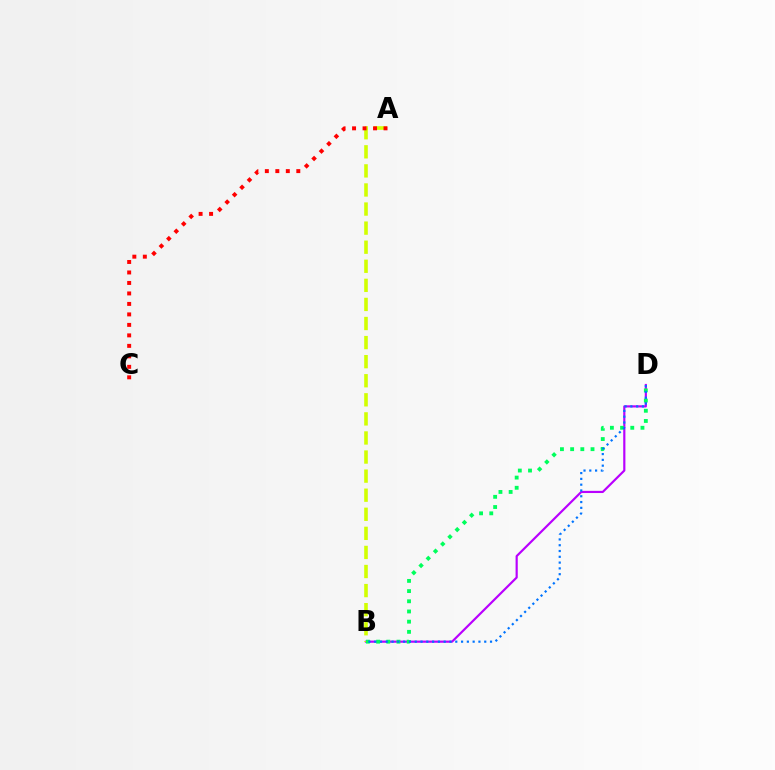{('B', 'D'): [{'color': '#b900ff', 'line_style': 'solid', 'thickness': 1.57}, {'color': '#00ff5c', 'line_style': 'dotted', 'thickness': 2.77}, {'color': '#0074ff', 'line_style': 'dotted', 'thickness': 1.57}], ('A', 'B'): [{'color': '#d1ff00', 'line_style': 'dashed', 'thickness': 2.59}], ('A', 'C'): [{'color': '#ff0000', 'line_style': 'dotted', 'thickness': 2.85}]}